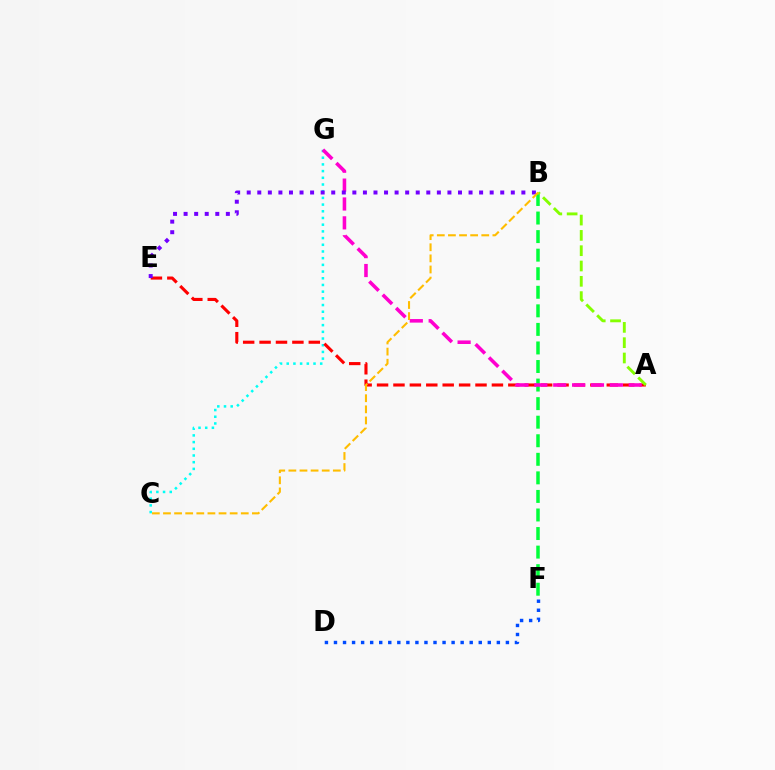{('C', 'G'): [{'color': '#00fff6', 'line_style': 'dotted', 'thickness': 1.82}], ('B', 'F'): [{'color': '#00ff39', 'line_style': 'dashed', 'thickness': 2.52}], ('A', 'E'): [{'color': '#ff0000', 'line_style': 'dashed', 'thickness': 2.23}], ('A', 'B'): [{'color': '#84ff00', 'line_style': 'dashed', 'thickness': 2.08}], ('A', 'G'): [{'color': '#ff00cf', 'line_style': 'dashed', 'thickness': 2.56}], ('B', 'E'): [{'color': '#7200ff', 'line_style': 'dotted', 'thickness': 2.87}], ('B', 'C'): [{'color': '#ffbd00', 'line_style': 'dashed', 'thickness': 1.51}], ('D', 'F'): [{'color': '#004bff', 'line_style': 'dotted', 'thickness': 2.46}]}